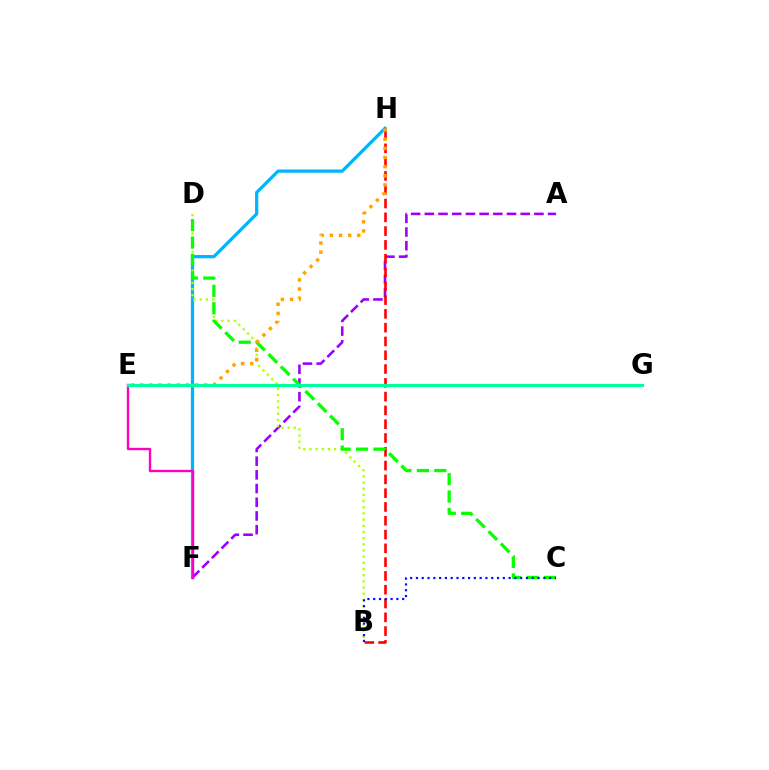{('F', 'H'): [{'color': '#00b5ff', 'line_style': 'solid', 'thickness': 2.34}], ('A', 'F'): [{'color': '#9b00ff', 'line_style': 'dashed', 'thickness': 1.86}], ('B', 'D'): [{'color': '#b3ff00', 'line_style': 'dotted', 'thickness': 1.68}], ('B', 'H'): [{'color': '#ff0000', 'line_style': 'dashed', 'thickness': 1.87}], ('E', 'F'): [{'color': '#ff00bd', 'line_style': 'solid', 'thickness': 1.7}], ('C', 'D'): [{'color': '#08ff00', 'line_style': 'dashed', 'thickness': 2.37}], ('B', 'C'): [{'color': '#0010ff', 'line_style': 'dotted', 'thickness': 1.57}], ('E', 'H'): [{'color': '#ffa500', 'line_style': 'dotted', 'thickness': 2.48}], ('E', 'G'): [{'color': '#00ff9d', 'line_style': 'solid', 'thickness': 2.29}]}